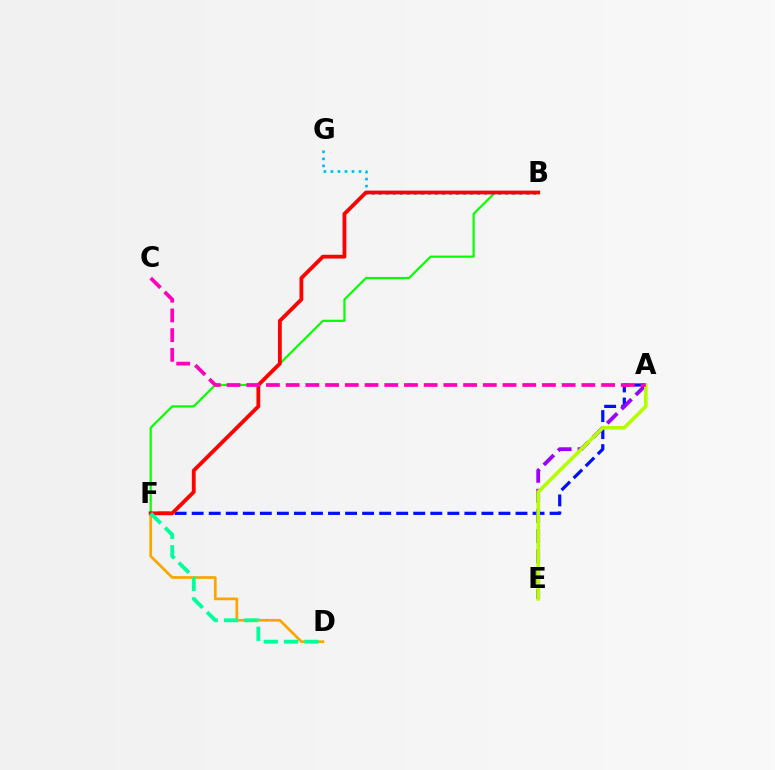{('B', 'F'): [{'color': '#08ff00', 'line_style': 'solid', 'thickness': 1.58}, {'color': '#ff0000', 'line_style': 'solid', 'thickness': 2.74}], ('D', 'F'): [{'color': '#ffa500', 'line_style': 'solid', 'thickness': 1.96}, {'color': '#00ff9d', 'line_style': 'dashed', 'thickness': 2.77}], ('A', 'F'): [{'color': '#0010ff', 'line_style': 'dashed', 'thickness': 2.32}], ('B', 'G'): [{'color': '#00b5ff', 'line_style': 'dotted', 'thickness': 1.91}], ('A', 'E'): [{'color': '#9b00ff', 'line_style': 'dashed', 'thickness': 2.74}, {'color': '#b3ff00', 'line_style': 'solid', 'thickness': 2.58}], ('A', 'C'): [{'color': '#ff00bd', 'line_style': 'dashed', 'thickness': 2.68}]}